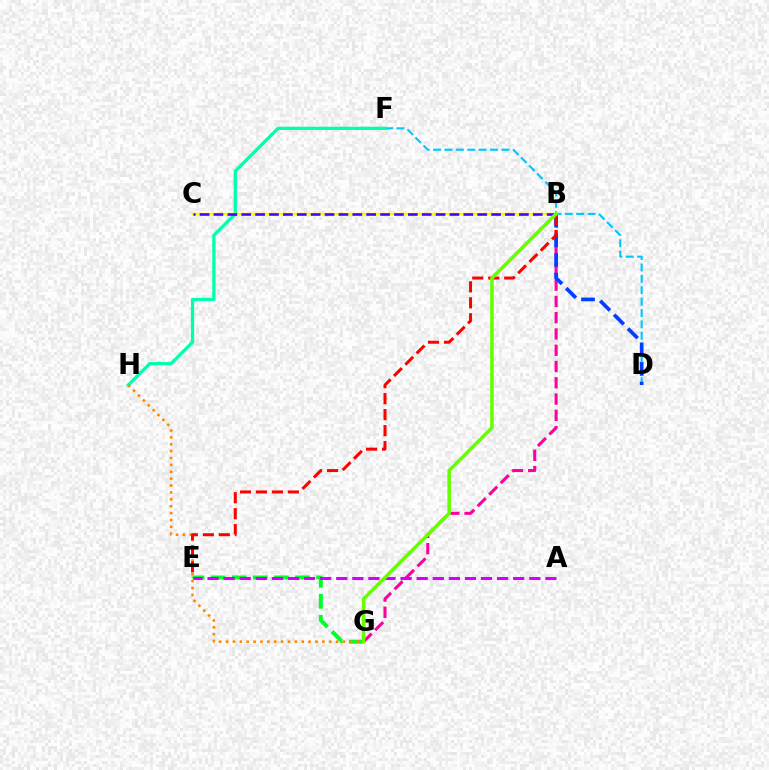{('D', 'F'): [{'color': '#00c7ff', 'line_style': 'dashed', 'thickness': 1.55}], ('E', 'G'): [{'color': '#00ff27', 'line_style': 'dashed', 'thickness': 2.86}], ('F', 'H'): [{'color': '#00ffaf', 'line_style': 'solid', 'thickness': 2.34}], ('B', 'C'): [{'color': '#eeff00', 'line_style': 'solid', 'thickness': 1.75}, {'color': '#4f00ff', 'line_style': 'dashed', 'thickness': 1.89}], ('B', 'G'): [{'color': '#ff00a0', 'line_style': 'dashed', 'thickness': 2.21}, {'color': '#66ff00', 'line_style': 'solid', 'thickness': 2.55}], ('B', 'D'): [{'color': '#003fff', 'line_style': 'dashed', 'thickness': 2.66}], ('G', 'H'): [{'color': '#ff8800', 'line_style': 'dotted', 'thickness': 1.87}], ('B', 'E'): [{'color': '#ff0000', 'line_style': 'dashed', 'thickness': 2.17}], ('A', 'E'): [{'color': '#d600ff', 'line_style': 'dashed', 'thickness': 2.19}]}